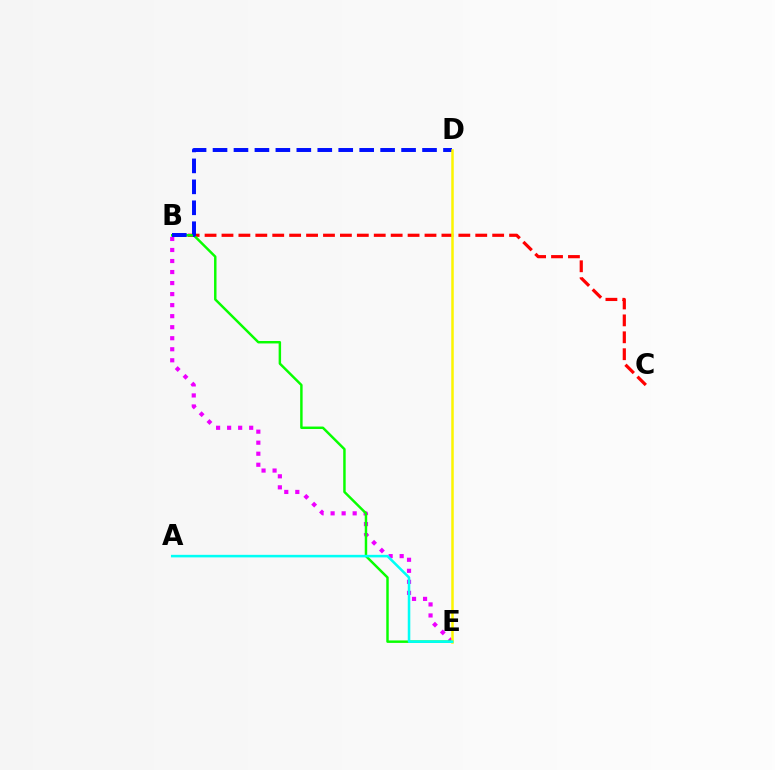{('B', 'E'): [{'color': '#ee00ff', 'line_style': 'dotted', 'thickness': 3.0}, {'color': '#08ff00', 'line_style': 'solid', 'thickness': 1.77}], ('B', 'C'): [{'color': '#ff0000', 'line_style': 'dashed', 'thickness': 2.3}], ('B', 'D'): [{'color': '#0010ff', 'line_style': 'dashed', 'thickness': 2.85}], ('D', 'E'): [{'color': '#fcf500', 'line_style': 'solid', 'thickness': 1.81}], ('A', 'E'): [{'color': '#00fff6', 'line_style': 'solid', 'thickness': 1.83}]}